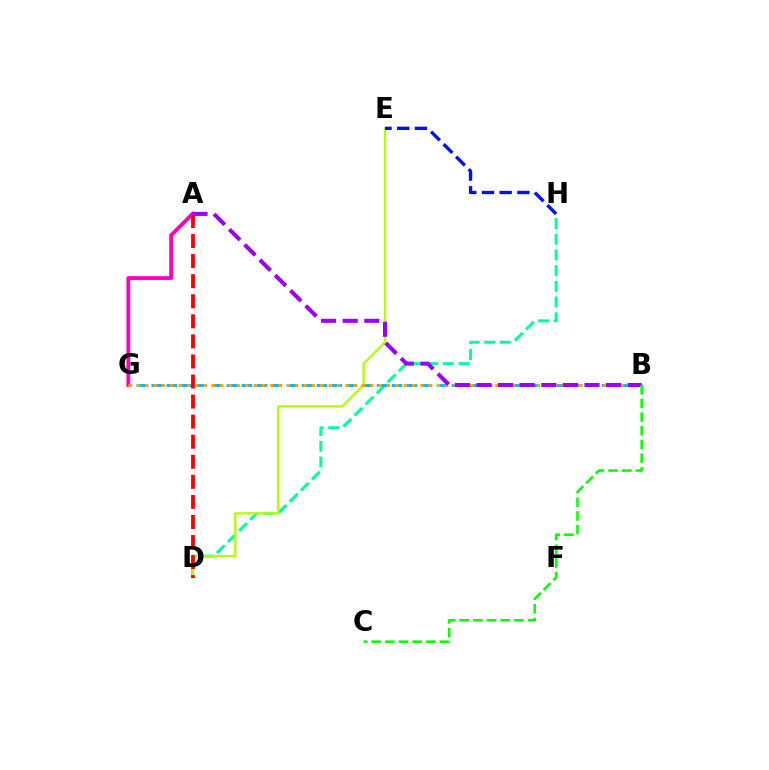{('D', 'H'): [{'color': '#00ff9d', 'line_style': 'dashed', 'thickness': 2.13}], ('D', 'E'): [{'color': '#b3ff00', 'line_style': 'solid', 'thickness': 1.69}], ('B', 'G'): [{'color': '#00b5ff', 'line_style': 'dashed', 'thickness': 2.04}, {'color': '#ffa500', 'line_style': 'dotted', 'thickness': 2.26}], ('A', 'G'): [{'color': '#ff00bd', 'line_style': 'solid', 'thickness': 2.75}], ('A', 'D'): [{'color': '#ff0000', 'line_style': 'dashed', 'thickness': 2.73}], ('A', 'B'): [{'color': '#9b00ff', 'line_style': 'dashed', 'thickness': 2.94}], ('E', 'H'): [{'color': '#0010ff', 'line_style': 'dashed', 'thickness': 2.4}], ('B', 'C'): [{'color': '#08ff00', 'line_style': 'dashed', 'thickness': 1.86}]}